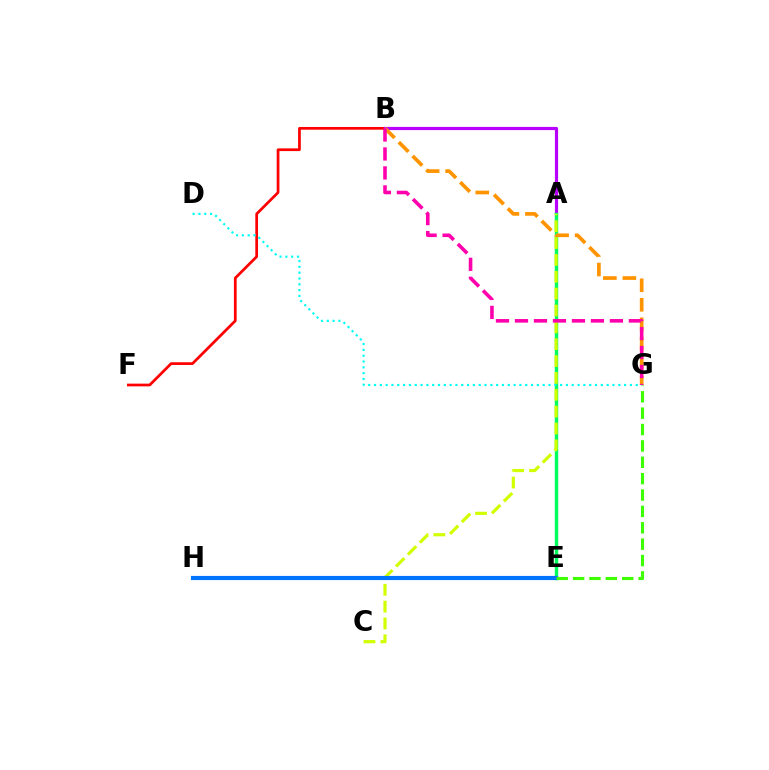{('B', 'F'): [{'color': '#ff0000', 'line_style': 'solid', 'thickness': 1.96}], ('A', 'B'): [{'color': '#b900ff', 'line_style': 'solid', 'thickness': 2.29}], ('A', 'E'): [{'color': '#00ff5c', 'line_style': 'solid', 'thickness': 2.46}], ('E', 'H'): [{'color': '#2500ff', 'line_style': 'solid', 'thickness': 1.69}, {'color': '#0074ff', 'line_style': 'solid', 'thickness': 3.0}], ('B', 'G'): [{'color': '#ff9400', 'line_style': 'dashed', 'thickness': 2.65}, {'color': '#ff00ac', 'line_style': 'dashed', 'thickness': 2.58}], ('A', 'C'): [{'color': '#d1ff00', 'line_style': 'dashed', 'thickness': 2.29}], ('E', 'G'): [{'color': '#3dff00', 'line_style': 'dashed', 'thickness': 2.22}], ('D', 'G'): [{'color': '#00fff6', 'line_style': 'dotted', 'thickness': 1.58}]}